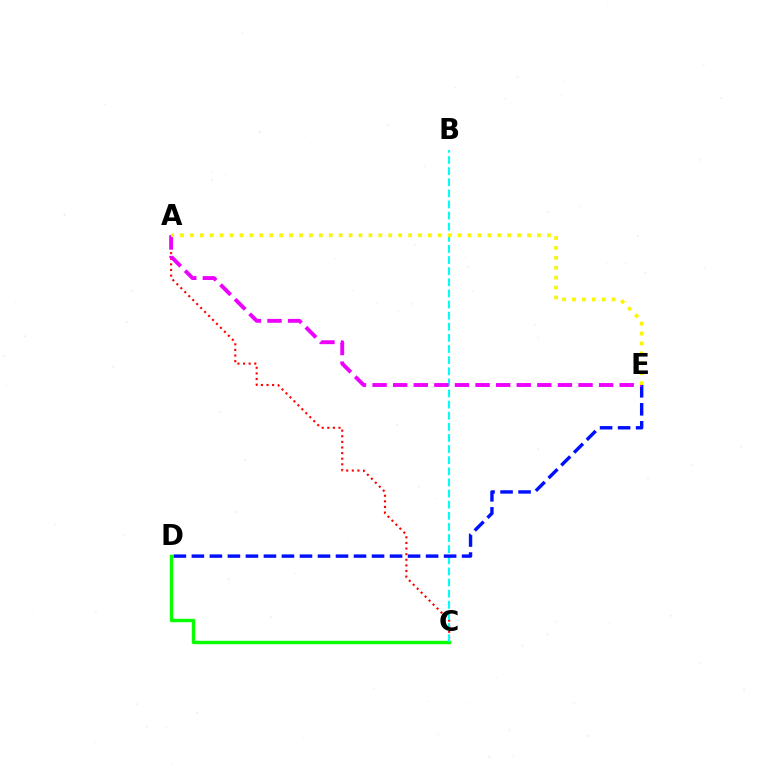{('C', 'D'): [{'color': '#08ff00', 'line_style': 'solid', 'thickness': 2.43}], ('A', 'C'): [{'color': '#ff0000', 'line_style': 'dotted', 'thickness': 1.52}], ('B', 'C'): [{'color': '#00fff6', 'line_style': 'dashed', 'thickness': 1.51}], ('D', 'E'): [{'color': '#0010ff', 'line_style': 'dashed', 'thickness': 2.45}], ('A', 'E'): [{'color': '#ee00ff', 'line_style': 'dashed', 'thickness': 2.8}, {'color': '#fcf500', 'line_style': 'dotted', 'thickness': 2.69}]}